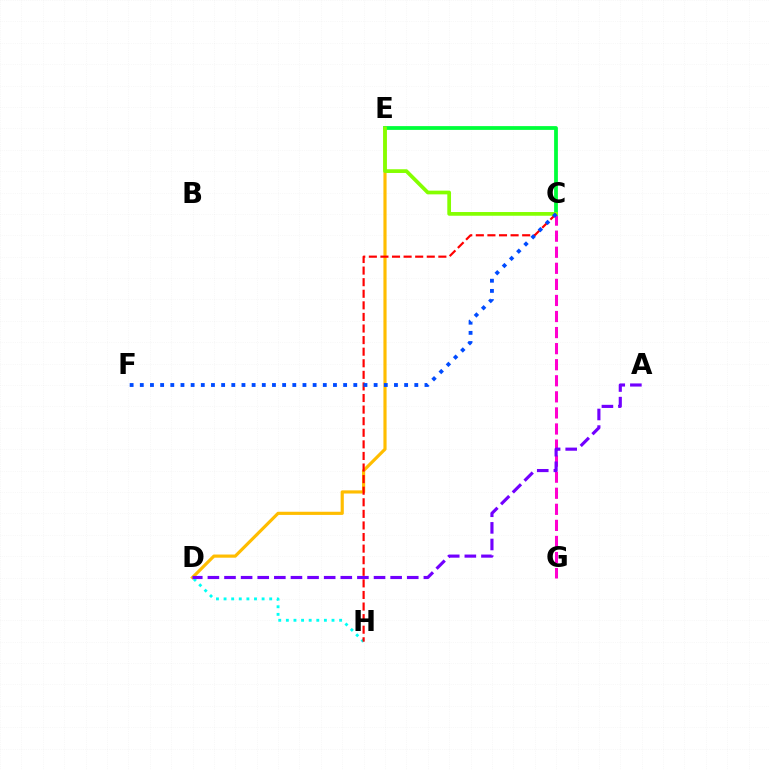{('C', 'G'): [{'color': '#ff00cf', 'line_style': 'dashed', 'thickness': 2.18}], ('D', 'H'): [{'color': '#00fff6', 'line_style': 'dotted', 'thickness': 2.07}], ('D', 'E'): [{'color': '#ffbd00', 'line_style': 'solid', 'thickness': 2.28}], ('A', 'D'): [{'color': '#7200ff', 'line_style': 'dashed', 'thickness': 2.26}], ('C', 'E'): [{'color': '#00ff39', 'line_style': 'solid', 'thickness': 2.72}, {'color': '#84ff00', 'line_style': 'solid', 'thickness': 2.67}], ('C', 'H'): [{'color': '#ff0000', 'line_style': 'dashed', 'thickness': 1.57}], ('C', 'F'): [{'color': '#004bff', 'line_style': 'dotted', 'thickness': 2.76}]}